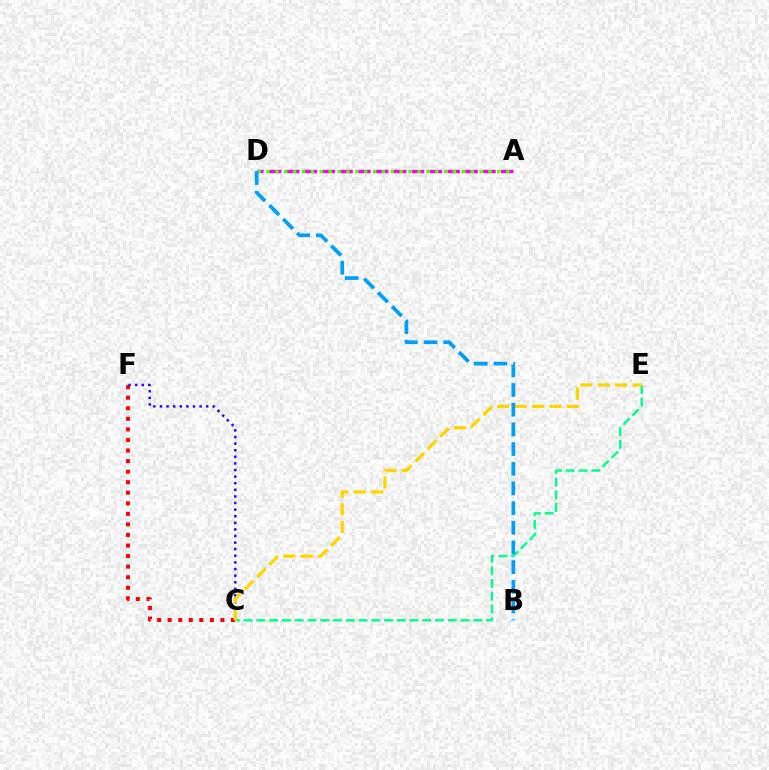{('C', 'F'): [{'color': '#ff0000', 'line_style': 'dotted', 'thickness': 2.87}, {'color': '#3700ff', 'line_style': 'dotted', 'thickness': 1.79}], ('A', 'D'): [{'color': '#ff00ed', 'line_style': 'dashed', 'thickness': 2.42}, {'color': '#4fff00', 'line_style': 'dotted', 'thickness': 2.41}], ('C', 'E'): [{'color': '#00ff86', 'line_style': 'dashed', 'thickness': 1.73}, {'color': '#ffd500', 'line_style': 'dashed', 'thickness': 2.37}], ('B', 'D'): [{'color': '#009eff', 'line_style': 'dashed', 'thickness': 2.67}]}